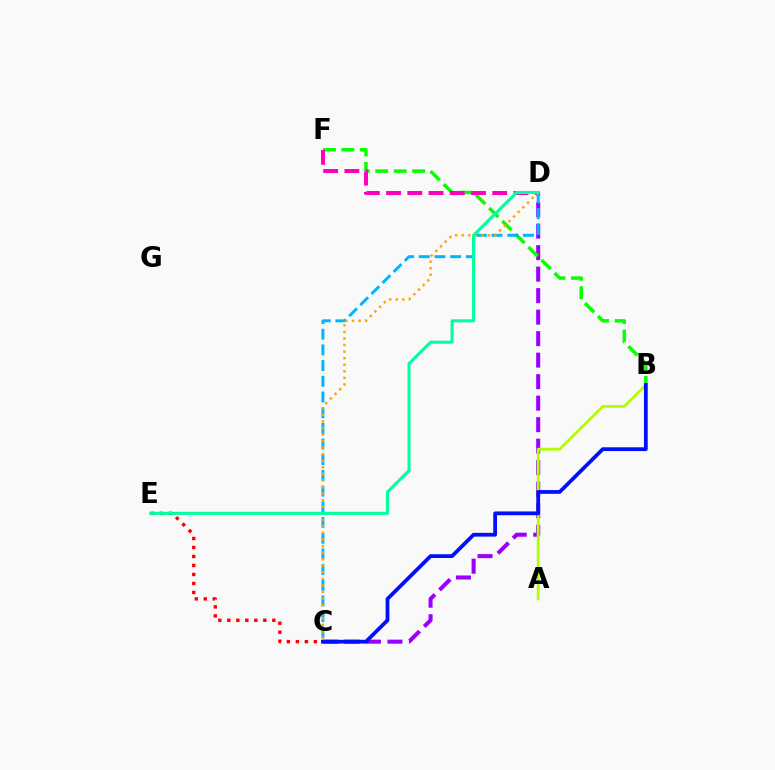{('C', 'E'): [{'color': '#ff0000', 'line_style': 'dotted', 'thickness': 2.44}], ('C', 'D'): [{'color': '#9b00ff', 'line_style': 'dashed', 'thickness': 2.92}, {'color': '#00b5ff', 'line_style': 'dashed', 'thickness': 2.13}, {'color': '#ffa500', 'line_style': 'dotted', 'thickness': 1.78}], ('B', 'F'): [{'color': '#08ff00', 'line_style': 'dashed', 'thickness': 2.51}], ('D', 'F'): [{'color': '#ff00bd', 'line_style': 'dashed', 'thickness': 2.88}], ('A', 'B'): [{'color': '#b3ff00', 'line_style': 'solid', 'thickness': 2.04}], ('B', 'C'): [{'color': '#0010ff', 'line_style': 'solid', 'thickness': 2.72}], ('D', 'E'): [{'color': '#00ff9d', 'line_style': 'solid', 'thickness': 2.21}]}